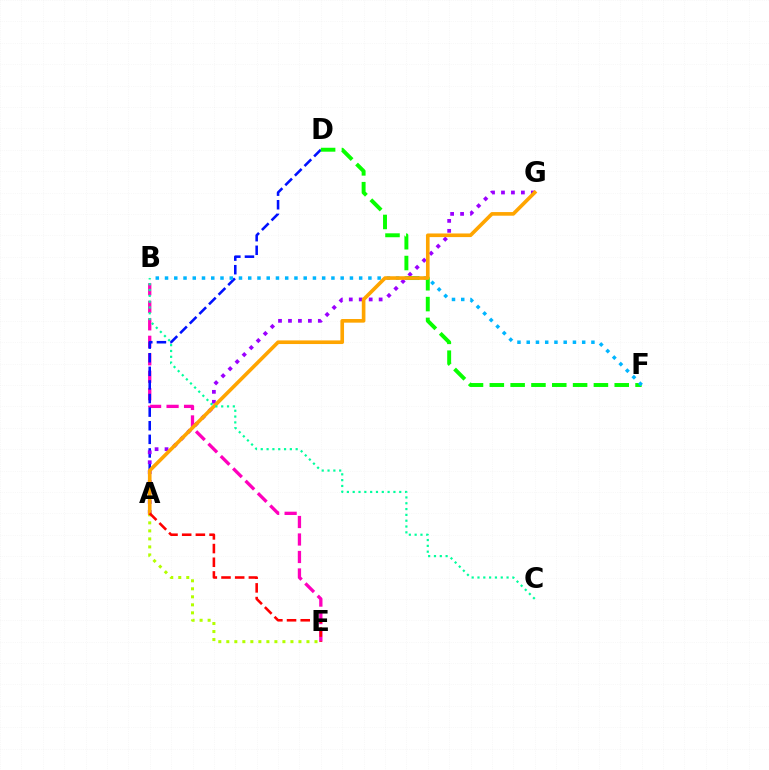{('B', 'E'): [{'color': '#ff00bd', 'line_style': 'dashed', 'thickness': 2.38}], ('A', 'D'): [{'color': '#0010ff', 'line_style': 'dashed', 'thickness': 1.85}], ('A', 'G'): [{'color': '#9b00ff', 'line_style': 'dotted', 'thickness': 2.7}, {'color': '#ffa500', 'line_style': 'solid', 'thickness': 2.62}], ('D', 'F'): [{'color': '#08ff00', 'line_style': 'dashed', 'thickness': 2.83}], ('A', 'E'): [{'color': '#b3ff00', 'line_style': 'dotted', 'thickness': 2.18}, {'color': '#ff0000', 'line_style': 'dashed', 'thickness': 1.86}], ('B', 'F'): [{'color': '#00b5ff', 'line_style': 'dotted', 'thickness': 2.51}], ('B', 'C'): [{'color': '#00ff9d', 'line_style': 'dotted', 'thickness': 1.58}]}